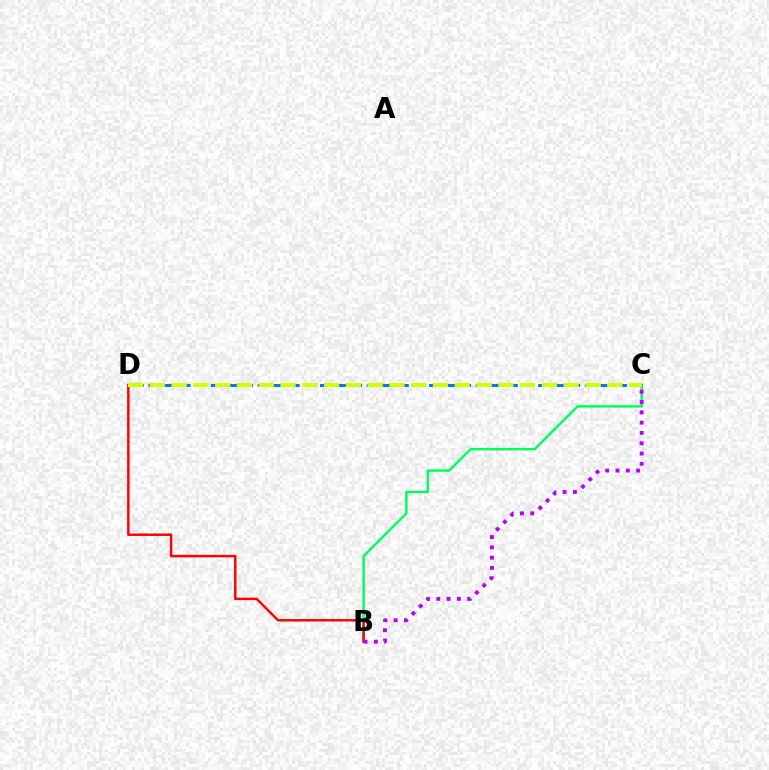{('B', 'C'): [{'color': '#00ff5c', 'line_style': 'solid', 'thickness': 1.76}, {'color': '#b900ff', 'line_style': 'dotted', 'thickness': 2.8}], ('B', 'D'): [{'color': '#ff0000', 'line_style': 'solid', 'thickness': 1.76}], ('C', 'D'): [{'color': '#0074ff', 'line_style': 'dashed', 'thickness': 2.12}, {'color': '#d1ff00', 'line_style': 'dashed', 'thickness': 2.96}]}